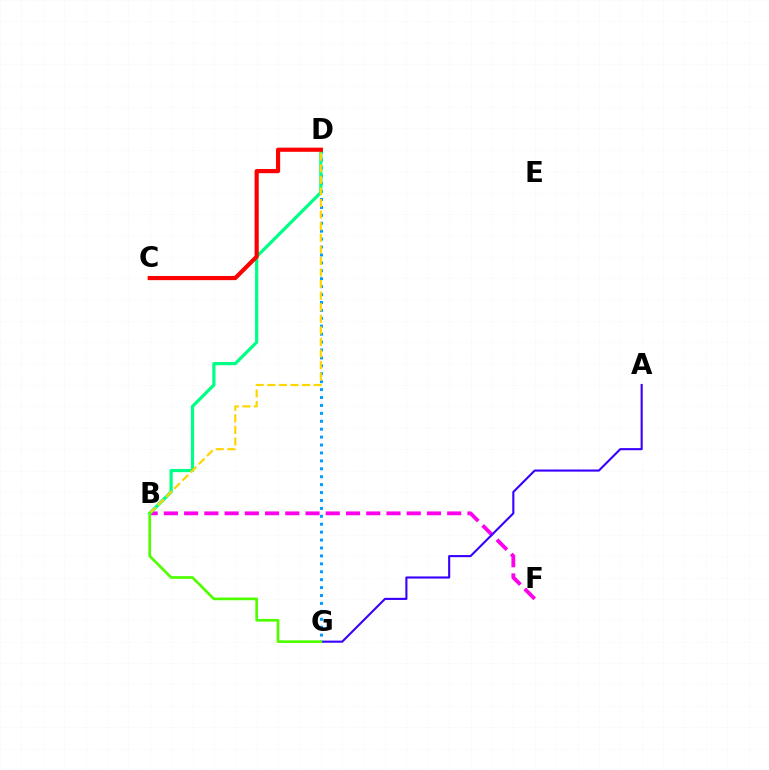{('D', 'G'): [{'color': '#009eff', 'line_style': 'dotted', 'thickness': 2.15}], ('B', 'F'): [{'color': '#ff00ed', 'line_style': 'dashed', 'thickness': 2.75}], ('B', 'D'): [{'color': '#00ff86', 'line_style': 'solid', 'thickness': 2.32}, {'color': '#ffd500', 'line_style': 'dashed', 'thickness': 1.57}], ('C', 'D'): [{'color': '#ff0000', 'line_style': 'solid', 'thickness': 2.99}], ('A', 'G'): [{'color': '#3700ff', 'line_style': 'solid', 'thickness': 1.52}], ('B', 'G'): [{'color': '#4fff00', 'line_style': 'solid', 'thickness': 1.94}]}